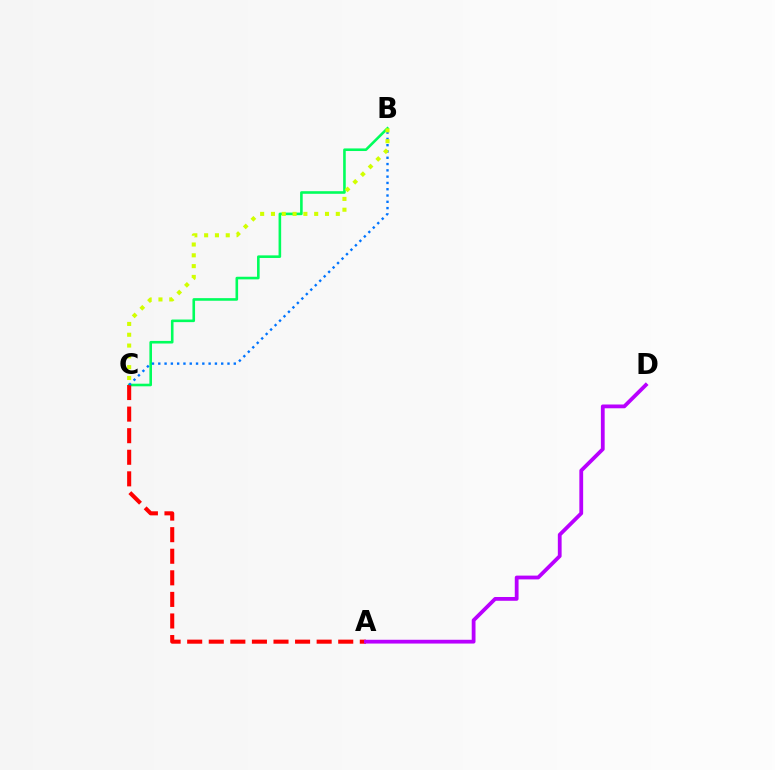{('B', 'C'): [{'color': '#00ff5c', 'line_style': 'solid', 'thickness': 1.87}, {'color': '#0074ff', 'line_style': 'dotted', 'thickness': 1.71}, {'color': '#d1ff00', 'line_style': 'dotted', 'thickness': 2.94}], ('A', 'C'): [{'color': '#ff0000', 'line_style': 'dashed', 'thickness': 2.93}], ('A', 'D'): [{'color': '#b900ff', 'line_style': 'solid', 'thickness': 2.73}]}